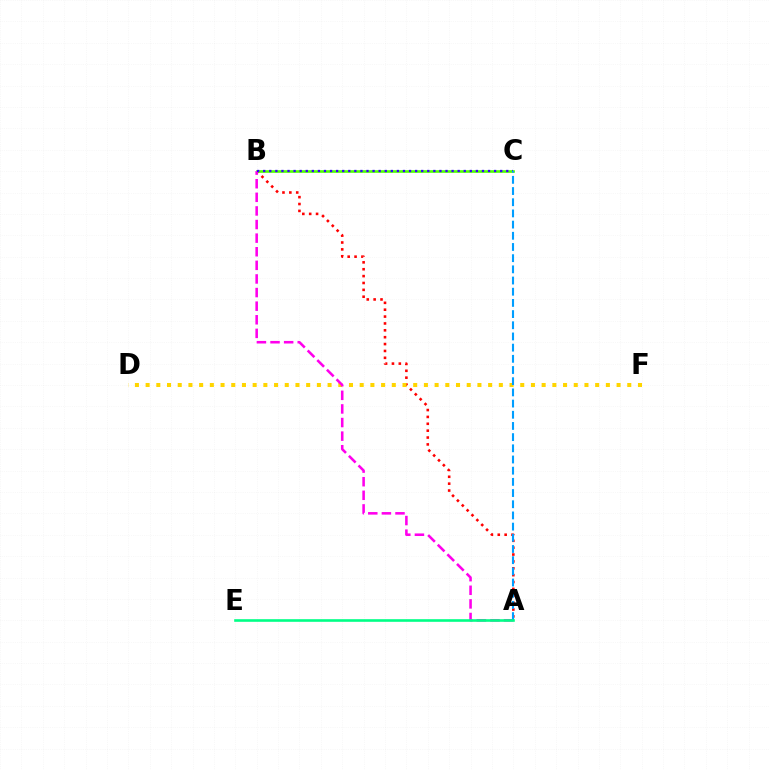{('A', 'B'): [{'color': '#ff0000', 'line_style': 'dotted', 'thickness': 1.87}, {'color': '#ff00ed', 'line_style': 'dashed', 'thickness': 1.85}], ('D', 'F'): [{'color': '#ffd500', 'line_style': 'dotted', 'thickness': 2.91}], ('B', 'C'): [{'color': '#4fff00', 'line_style': 'solid', 'thickness': 1.91}, {'color': '#3700ff', 'line_style': 'dotted', 'thickness': 1.65}], ('A', 'C'): [{'color': '#009eff', 'line_style': 'dashed', 'thickness': 1.52}], ('A', 'E'): [{'color': '#00ff86', 'line_style': 'solid', 'thickness': 1.89}]}